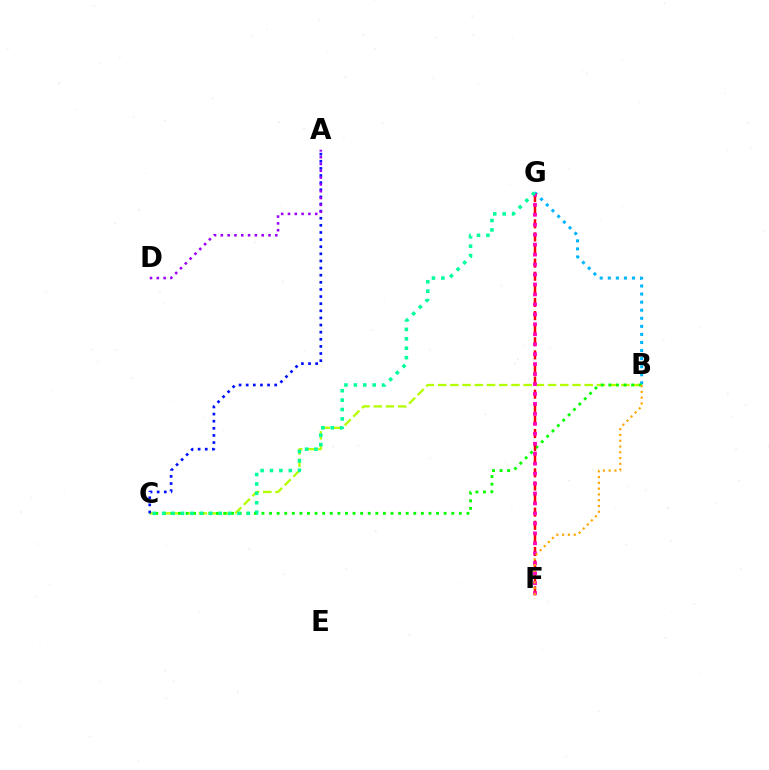{('B', 'C'): [{'color': '#b3ff00', 'line_style': 'dashed', 'thickness': 1.66}, {'color': '#08ff00', 'line_style': 'dotted', 'thickness': 2.06}], ('B', 'G'): [{'color': '#00b5ff', 'line_style': 'dotted', 'thickness': 2.19}], ('A', 'C'): [{'color': '#0010ff', 'line_style': 'dotted', 'thickness': 1.93}], ('F', 'G'): [{'color': '#ff0000', 'line_style': 'dashed', 'thickness': 1.78}, {'color': '#ff00bd', 'line_style': 'dotted', 'thickness': 2.7}], ('C', 'G'): [{'color': '#00ff9d', 'line_style': 'dotted', 'thickness': 2.56}], ('A', 'D'): [{'color': '#9b00ff', 'line_style': 'dotted', 'thickness': 1.85}], ('B', 'F'): [{'color': '#ffa500', 'line_style': 'dotted', 'thickness': 1.57}]}